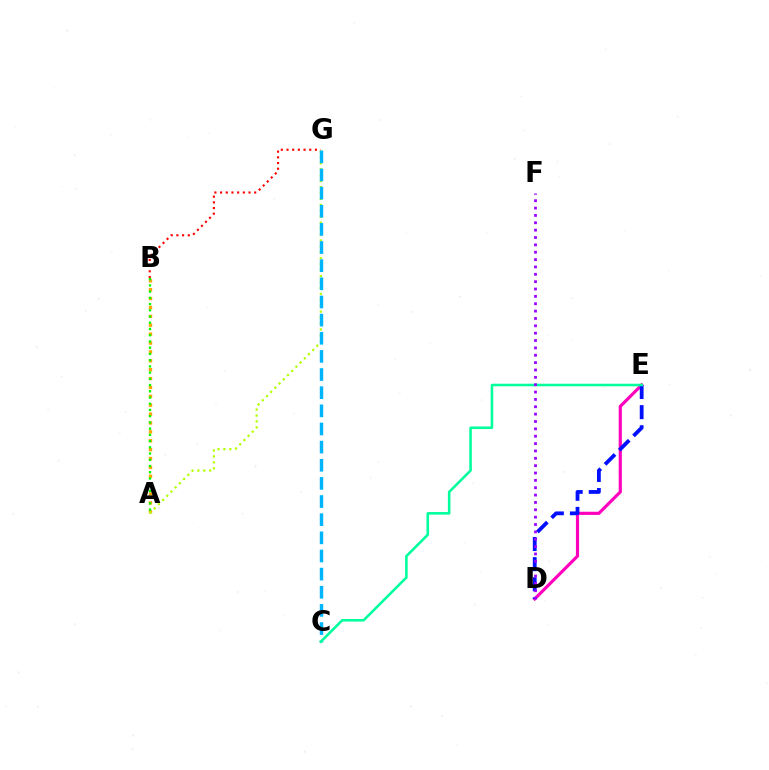{('A', 'B'): [{'color': '#ffa500', 'line_style': 'dotted', 'thickness': 2.41}, {'color': '#08ff00', 'line_style': 'dotted', 'thickness': 1.69}], ('D', 'E'): [{'color': '#ff00bd', 'line_style': 'solid', 'thickness': 2.27}, {'color': '#0010ff', 'line_style': 'dashed', 'thickness': 2.73}], ('B', 'G'): [{'color': '#ff0000', 'line_style': 'dotted', 'thickness': 1.54}], ('A', 'G'): [{'color': '#b3ff00', 'line_style': 'dotted', 'thickness': 1.61}], ('C', 'G'): [{'color': '#00b5ff', 'line_style': 'dashed', 'thickness': 2.46}], ('C', 'E'): [{'color': '#00ff9d', 'line_style': 'solid', 'thickness': 1.85}], ('D', 'F'): [{'color': '#9b00ff', 'line_style': 'dotted', 'thickness': 2.0}]}